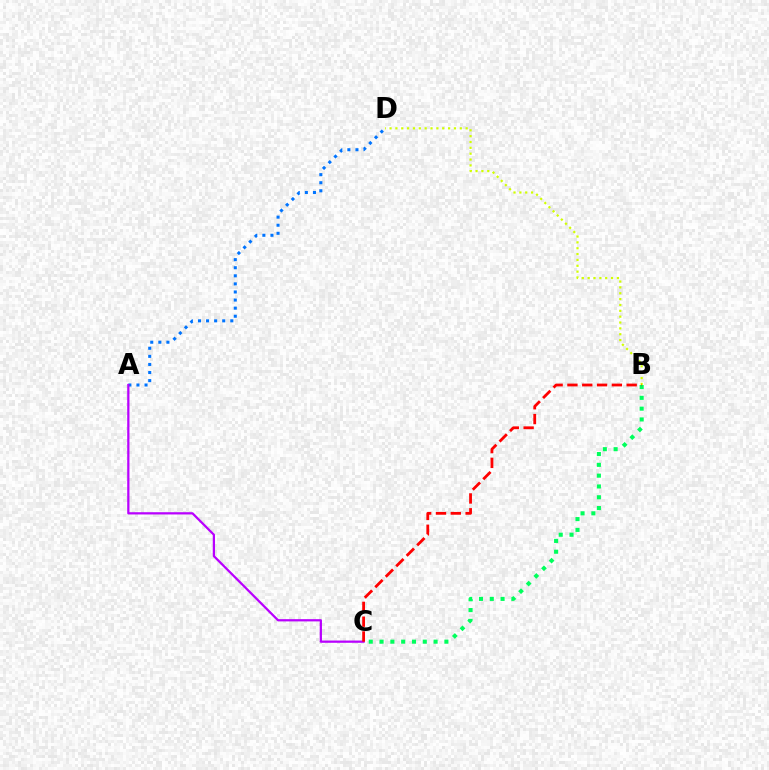{('A', 'D'): [{'color': '#0074ff', 'line_style': 'dotted', 'thickness': 2.2}], ('B', 'C'): [{'color': '#00ff5c', 'line_style': 'dotted', 'thickness': 2.94}, {'color': '#ff0000', 'line_style': 'dashed', 'thickness': 2.01}], ('A', 'C'): [{'color': '#b900ff', 'line_style': 'solid', 'thickness': 1.62}], ('B', 'D'): [{'color': '#d1ff00', 'line_style': 'dotted', 'thickness': 1.59}]}